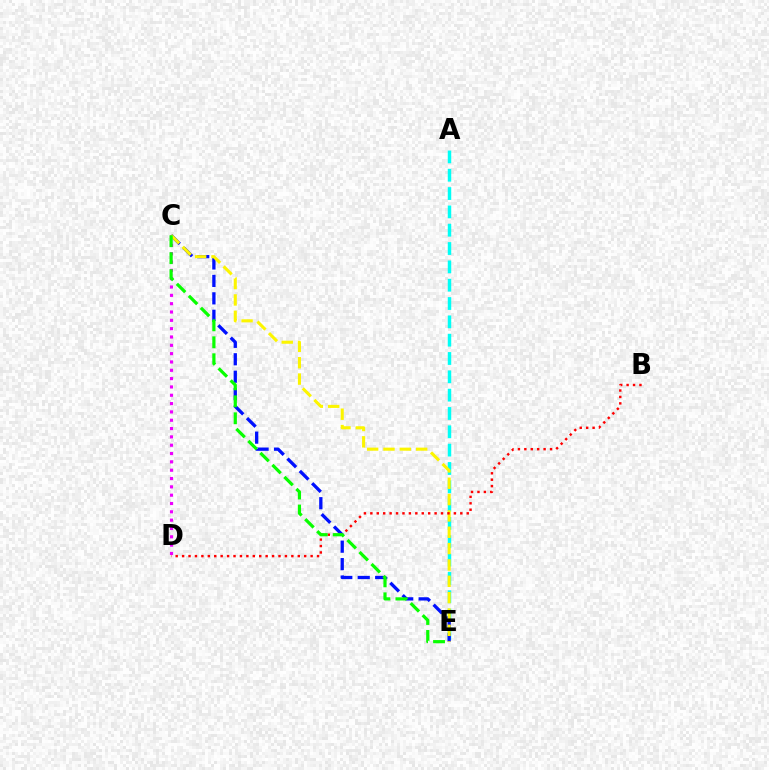{('A', 'E'): [{'color': '#00fff6', 'line_style': 'dashed', 'thickness': 2.49}], ('C', 'E'): [{'color': '#0010ff', 'line_style': 'dashed', 'thickness': 2.37}, {'color': '#fcf500', 'line_style': 'dashed', 'thickness': 2.22}, {'color': '#08ff00', 'line_style': 'dashed', 'thickness': 2.31}], ('C', 'D'): [{'color': '#ee00ff', 'line_style': 'dotted', 'thickness': 2.26}], ('B', 'D'): [{'color': '#ff0000', 'line_style': 'dotted', 'thickness': 1.75}]}